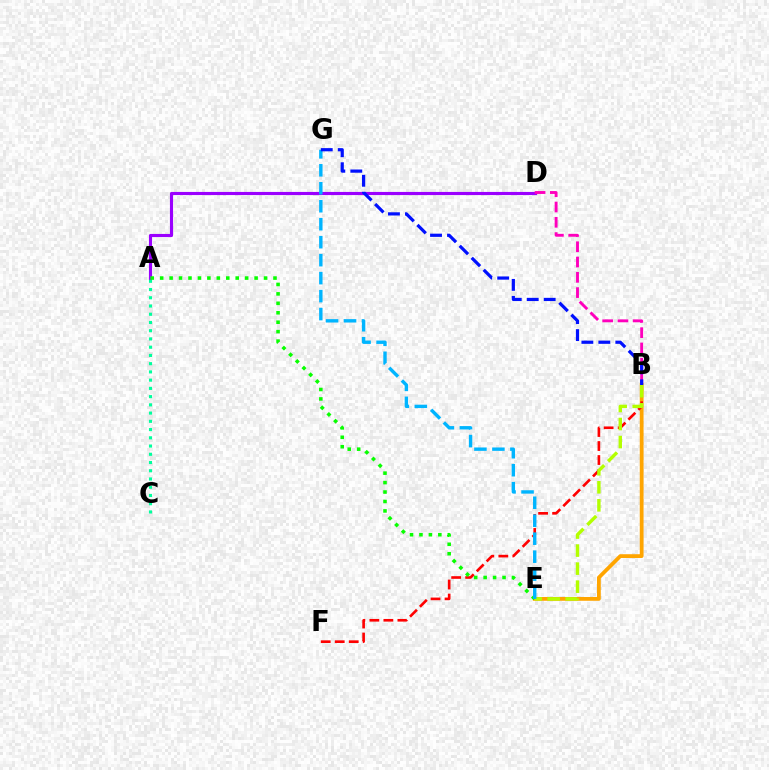{('A', 'D'): [{'color': '#9b00ff', 'line_style': 'solid', 'thickness': 2.25}], ('B', 'D'): [{'color': '#ff00bd', 'line_style': 'dashed', 'thickness': 2.08}], ('A', 'C'): [{'color': '#00ff9d', 'line_style': 'dotted', 'thickness': 2.24}], ('B', 'E'): [{'color': '#ffa500', 'line_style': 'solid', 'thickness': 2.73}, {'color': '#b3ff00', 'line_style': 'dashed', 'thickness': 2.45}], ('B', 'F'): [{'color': '#ff0000', 'line_style': 'dashed', 'thickness': 1.9}], ('A', 'E'): [{'color': '#08ff00', 'line_style': 'dotted', 'thickness': 2.57}], ('E', 'G'): [{'color': '#00b5ff', 'line_style': 'dashed', 'thickness': 2.44}], ('B', 'G'): [{'color': '#0010ff', 'line_style': 'dashed', 'thickness': 2.31}]}